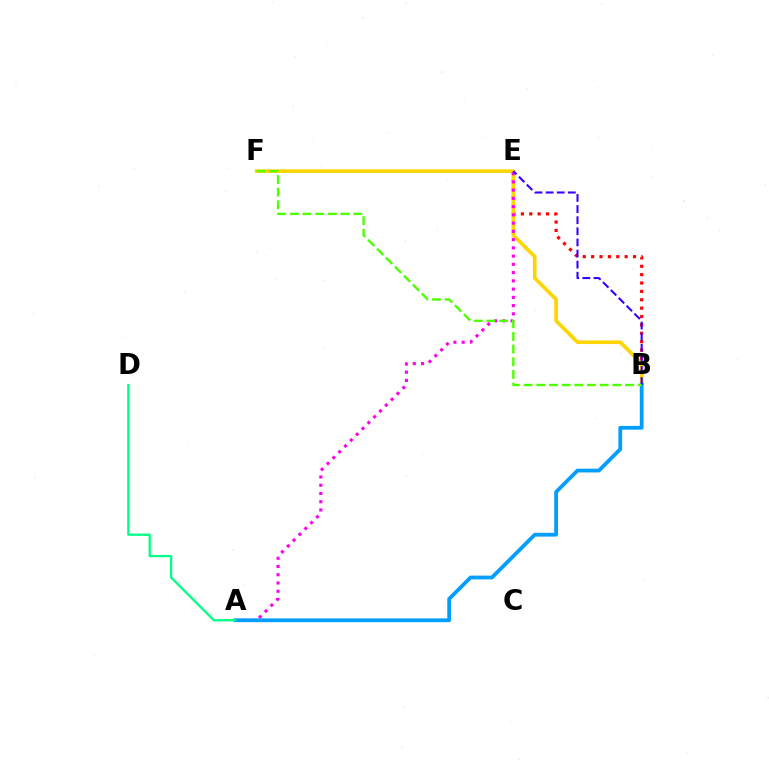{('B', 'E'): [{'color': '#ff0000', 'line_style': 'dotted', 'thickness': 2.28}, {'color': '#3700ff', 'line_style': 'dashed', 'thickness': 1.51}], ('B', 'F'): [{'color': '#ffd500', 'line_style': 'solid', 'thickness': 2.63}, {'color': '#4fff00', 'line_style': 'dashed', 'thickness': 1.72}], ('A', 'E'): [{'color': '#ff00ed', 'line_style': 'dotted', 'thickness': 2.24}], ('A', 'B'): [{'color': '#009eff', 'line_style': 'solid', 'thickness': 2.71}], ('A', 'D'): [{'color': '#00ff86', 'line_style': 'solid', 'thickness': 1.65}]}